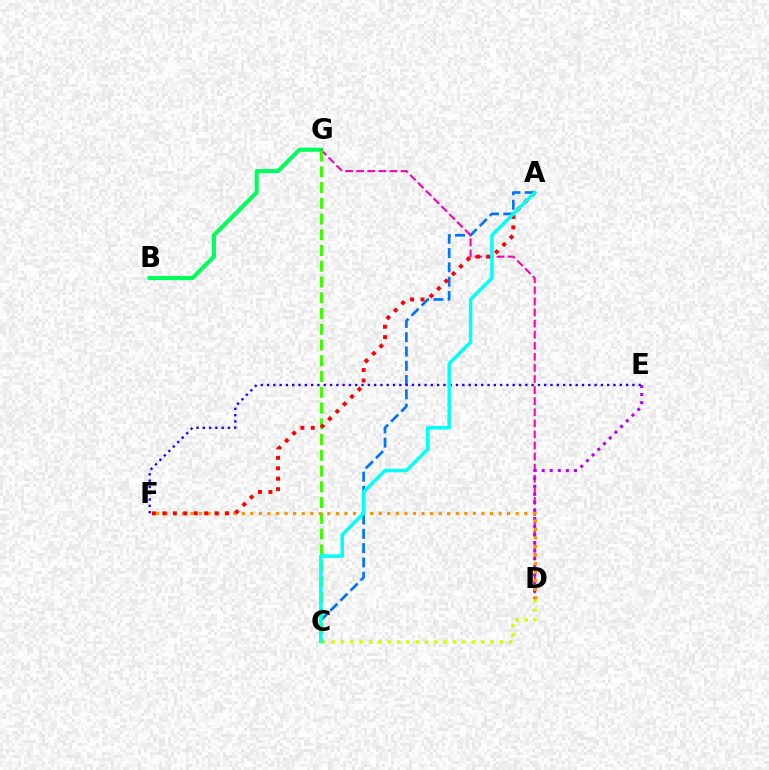{('A', 'C'): [{'color': '#0074ff', 'line_style': 'dashed', 'thickness': 1.94}, {'color': '#00fff6', 'line_style': 'solid', 'thickness': 2.5}], ('C', 'D'): [{'color': '#d1ff00', 'line_style': 'dotted', 'thickness': 2.54}], ('B', 'G'): [{'color': '#00ff5c', 'line_style': 'solid', 'thickness': 2.96}], ('D', 'G'): [{'color': '#ff00ac', 'line_style': 'dashed', 'thickness': 1.51}], ('C', 'G'): [{'color': '#3dff00', 'line_style': 'dashed', 'thickness': 2.14}], ('D', 'E'): [{'color': '#b900ff', 'line_style': 'dotted', 'thickness': 2.19}], ('D', 'F'): [{'color': '#ff9400', 'line_style': 'dotted', 'thickness': 2.33}], ('A', 'F'): [{'color': '#ff0000', 'line_style': 'dotted', 'thickness': 2.84}], ('E', 'F'): [{'color': '#2500ff', 'line_style': 'dotted', 'thickness': 1.71}]}